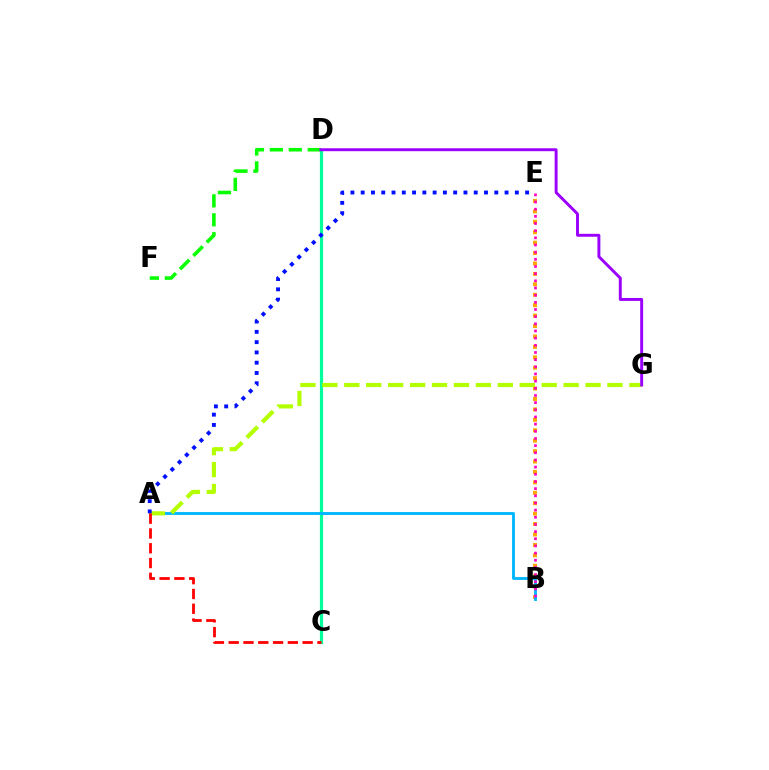{('C', 'D'): [{'color': '#00ff9d', 'line_style': 'solid', 'thickness': 2.31}], ('B', 'E'): [{'color': '#ffa500', 'line_style': 'dotted', 'thickness': 2.83}, {'color': '#ff00bd', 'line_style': 'dotted', 'thickness': 1.95}], ('A', 'B'): [{'color': '#00b5ff', 'line_style': 'solid', 'thickness': 2.05}], ('D', 'F'): [{'color': '#08ff00', 'line_style': 'dashed', 'thickness': 2.57}], ('A', 'G'): [{'color': '#b3ff00', 'line_style': 'dashed', 'thickness': 2.98}], ('A', 'E'): [{'color': '#0010ff', 'line_style': 'dotted', 'thickness': 2.79}], ('D', 'G'): [{'color': '#9b00ff', 'line_style': 'solid', 'thickness': 2.11}], ('A', 'C'): [{'color': '#ff0000', 'line_style': 'dashed', 'thickness': 2.01}]}